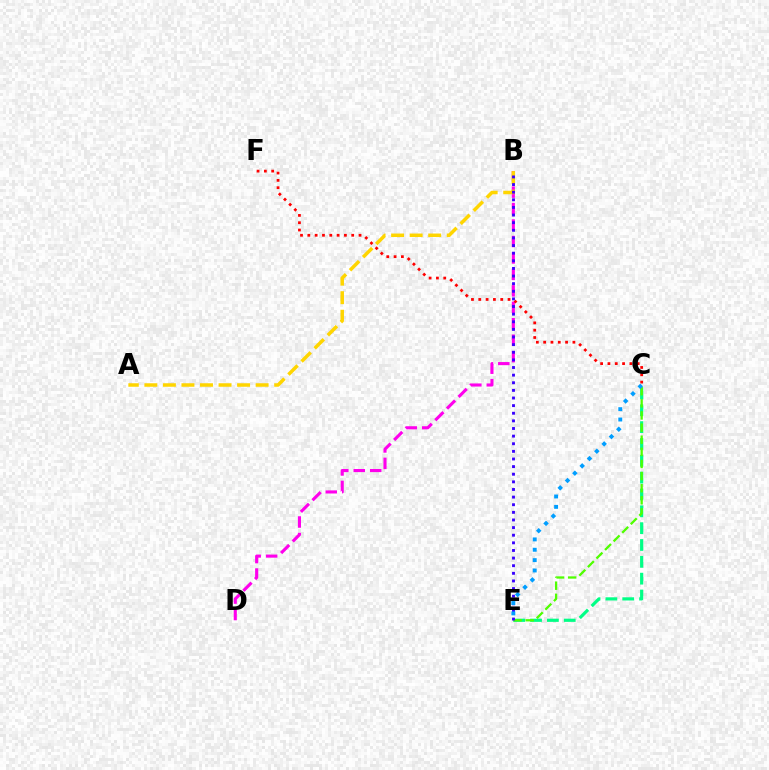{('B', 'D'): [{'color': '#ff00ed', 'line_style': 'dashed', 'thickness': 2.24}], ('C', 'E'): [{'color': '#00ff86', 'line_style': 'dashed', 'thickness': 2.29}, {'color': '#4fff00', 'line_style': 'dashed', 'thickness': 1.65}, {'color': '#009eff', 'line_style': 'dotted', 'thickness': 2.81}], ('A', 'B'): [{'color': '#ffd500', 'line_style': 'dashed', 'thickness': 2.52}], ('C', 'F'): [{'color': '#ff0000', 'line_style': 'dotted', 'thickness': 1.99}], ('B', 'E'): [{'color': '#3700ff', 'line_style': 'dotted', 'thickness': 2.07}]}